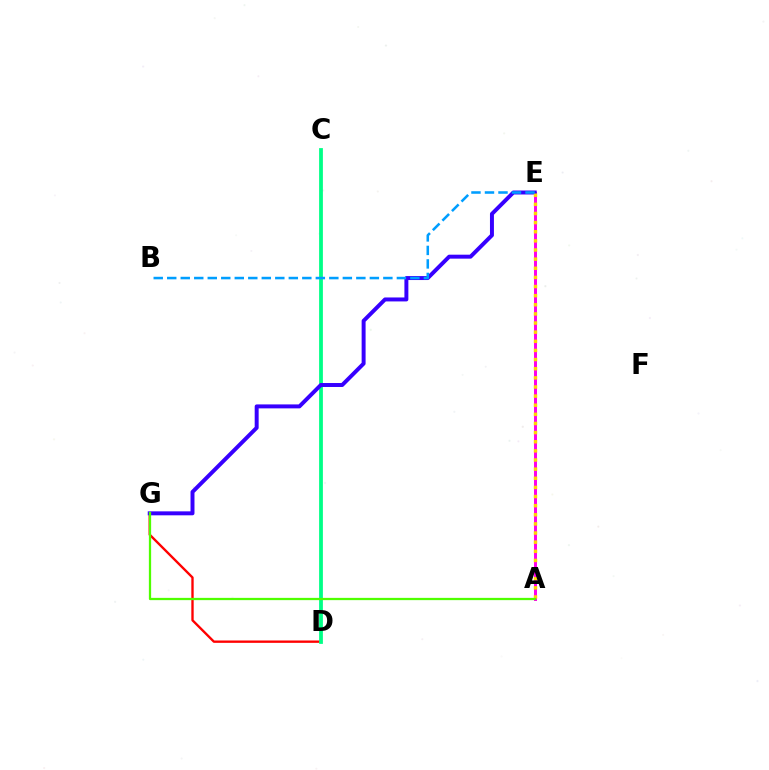{('A', 'E'): [{'color': '#ff00ed', 'line_style': 'solid', 'thickness': 2.15}, {'color': '#ffd500', 'line_style': 'dotted', 'thickness': 2.48}], ('D', 'G'): [{'color': '#ff0000', 'line_style': 'solid', 'thickness': 1.69}], ('C', 'D'): [{'color': '#00ff86', 'line_style': 'solid', 'thickness': 2.72}], ('E', 'G'): [{'color': '#3700ff', 'line_style': 'solid', 'thickness': 2.85}], ('A', 'G'): [{'color': '#4fff00', 'line_style': 'solid', 'thickness': 1.63}], ('B', 'E'): [{'color': '#009eff', 'line_style': 'dashed', 'thickness': 1.84}]}